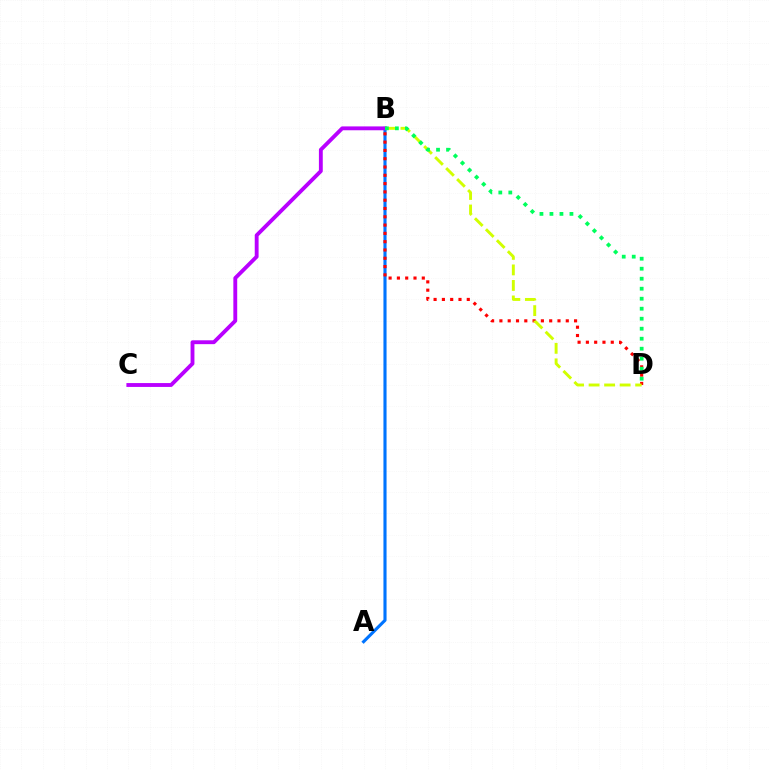{('A', 'B'): [{'color': '#0074ff', 'line_style': 'solid', 'thickness': 2.24}], ('B', 'D'): [{'color': '#ff0000', 'line_style': 'dotted', 'thickness': 2.25}, {'color': '#d1ff00', 'line_style': 'dashed', 'thickness': 2.11}, {'color': '#00ff5c', 'line_style': 'dotted', 'thickness': 2.72}], ('B', 'C'): [{'color': '#b900ff', 'line_style': 'solid', 'thickness': 2.78}]}